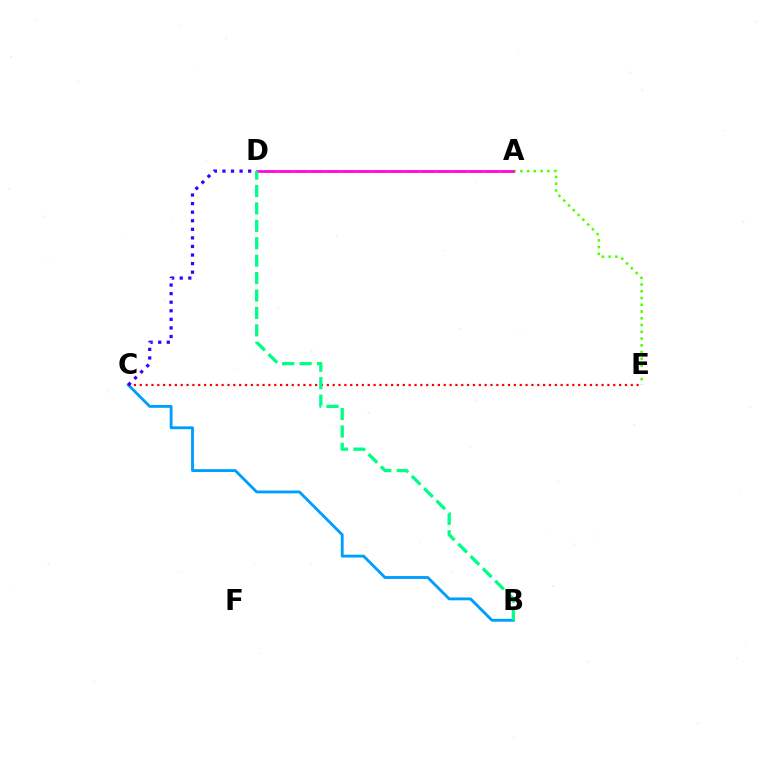{('B', 'C'): [{'color': '#009eff', 'line_style': 'solid', 'thickness': 2.06}], ('A', 'D'): [{'color': '#ffd500', 'line_style': 'dashed', 'thickness': 2.16}, {'color': '#ff00ed', 'line_style': 'solid', 'thickness': 1.95}], ('C', 'E'): [{'color': '#ff0000', 'line_style': 'dotted', 'thickness': 1.59}], ('A', 'E'): [{'color': '#4fff00', 'line_style': 'dotted', 'thickness': 1.84}], ('B', 'D'): [{'color': '#00ff86', 'line_style': 'dashed', 'thickness': 2.37}], ('C', 'D'): [{'color': '#3700ff', 'line_style': 'dotted', 'thickness': 2.33}]}